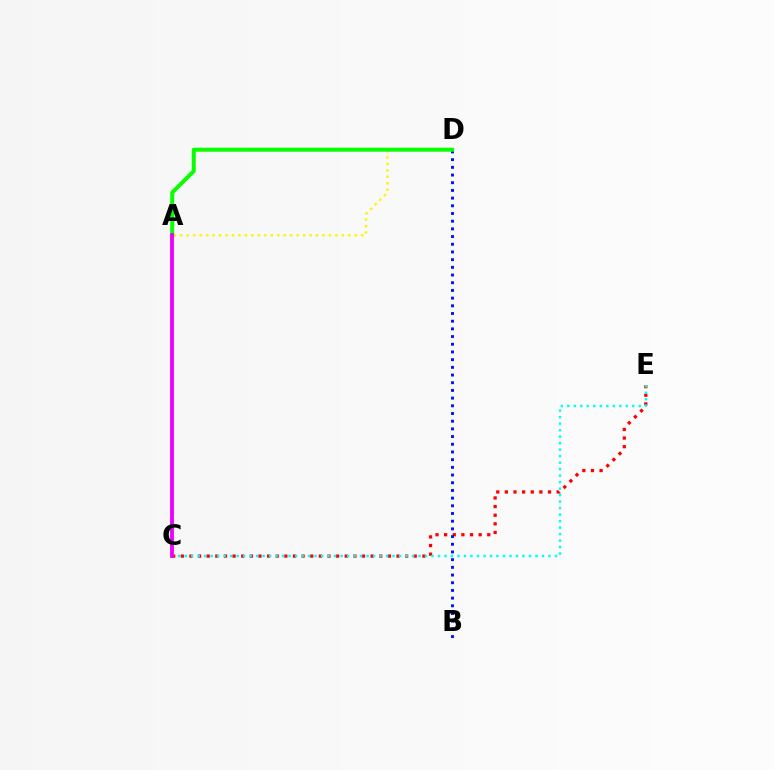{('A', 'D'): [{'color': '#fcf500', 'line_style': 'dotted', 'thickness': 1.76}, {'color': '#08ff00', 'line_style': 'solid', 'thickness': 2.86}], ('C', 'E'): [{'color': '#ff0000', 'line_style': 'dotted', 'thickness': 2.34}, {'color': '#00fff6', 'line_style': 'dotted', 'thickness': 1.76}], ('B', 'D'): [{'color': '#0010ff', 'line_style': 'dotted', 'thickness': 2.09}], ('A', 'C'): [{'color': '#ee00ff', 'line_style': 'solid', 'thickness': 2.75}]}